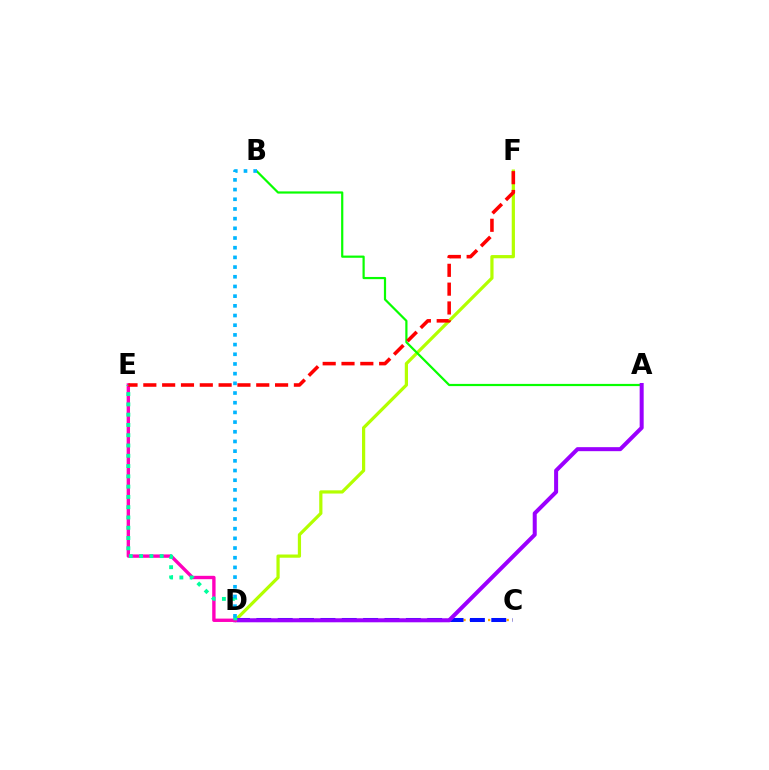{('D', 'F'): [{'color': '#b3ff00', 'line_style': 'solid', 'thickness': 2.31}], ('C', 'D'): [{'color': '#ffa500', 'line_style': 'dotted', 'thickness': 1.68}, {'color': '#0010ff', 'line_style': 'dashed', 'thickness': 2.9}], ('A', 'B'): [{'color': '#08ff00', 'line_style': 'solid', 'thickness': 1.59}], ('A', 'D'): [{'color': '#9b00ff', 'line_style': 'solid', 'thickness': 2.89}], ('D', 'E'): [{'color': '#ff00bd', 'line_style': 'solid', 'thickness': 2.43}, {'color': '#00ff9d', 'line_style': 'dotted', 'thickness': 2.79}], ('B', 'D'): [{'color': '#00b5ff', 'line_style': 'dotted', 'thickness': 2.63}], ('E', 'F'): [{'color': '#ff0000', 'line_style': 'dashed', 'thickness': 2.56}]}